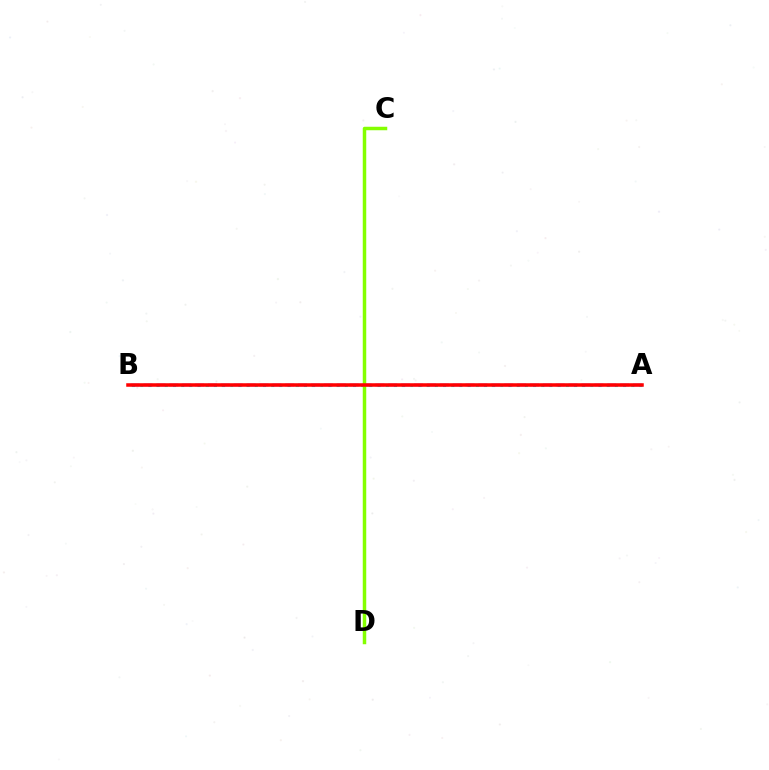{('A', 'B'): [{'color': '#00fff6', 'line_style': 'dotted', 'thickness': 2.22}, {'color': '#7200ff', 'line_style': 'dashed', 'thickness': 1.75}, {'color': '#ff0000', 'line_style': 'solid', 'thickness': 2.54}], ('C', 'D'): [{'color': '#84ff00', 'line_style': 'solid', 'thickness': 2.51}]}